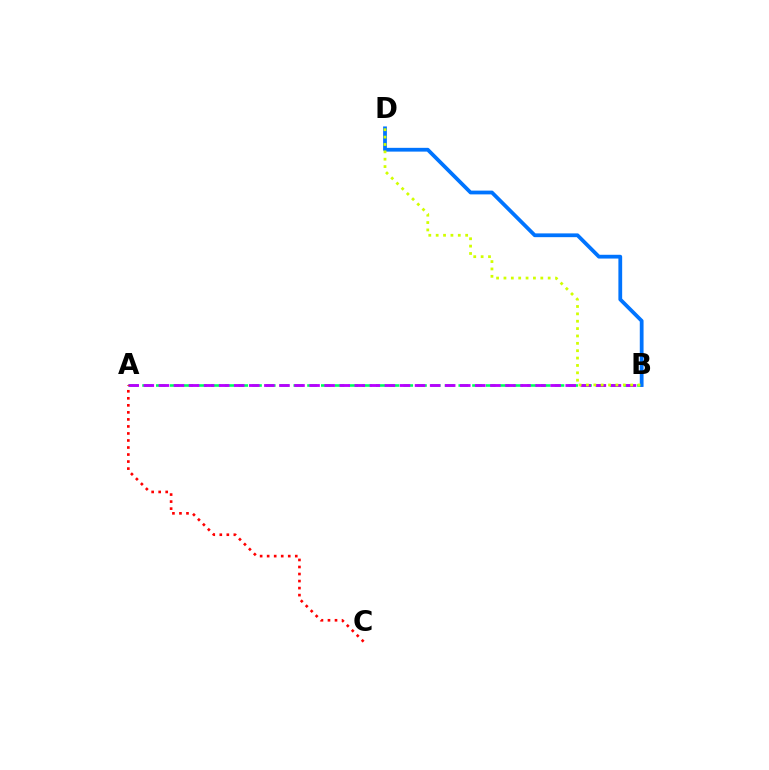{('A', 'B'): [{'color': '#00ff5c', 'line_style': 'dashed', 'thickness': 1.87}, {'color': '#b900ff', 'line_style': 'dashed', 'thickness': 2.05}], ('A', 'C'): [{'color': '#ff0000', 'line_style': 'dotted', 'thickness': 1.91}], ('B', 'D'): [{'color': '#0074ff', 'line_style': 'solid', 'thickness': 2.72}, {'color': '#d1ff00', 'line_style': 'dotted', 'thickness': 2.0}]}